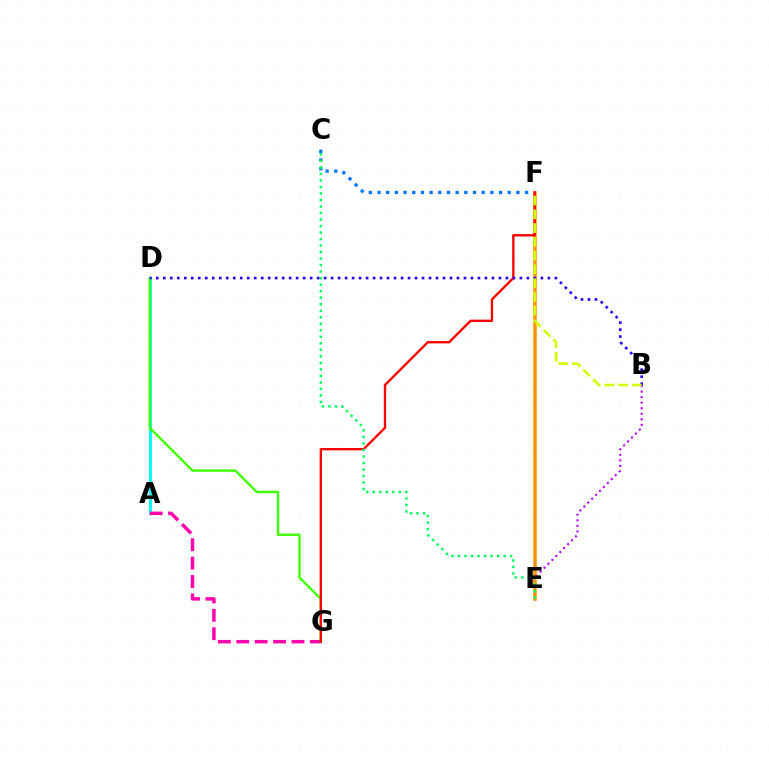{('C', 'F'): [{'color': '#0074ff', 'line_style': 'dotted', 'thickness': 2.36}], ('A', 'D'): [{'color': '#00fff6', 'line_style': 'solid', 'thickness': 2.11}], ('B', 'E'): [{'color': '#b900ff', 'line_style': 'dotted', 'thickness': 1.51}], ('E', 'F'): [{'color': '#ff9400', 'line_style': 'solid', 'thickness': 2.55}], ('A', 'G'): [{'color': '#ff00ac', 'line_style': 'dashed', 'thickness': 2.5}], ('D', 'G'): [{'color': '#3dff00', 'line_style': 'solid', 'thickness': 1.71}], ('F', 'G'): [{'color': '#ff0000', 'line_style': 'solid', 'thickness': 1.7}], ('B', 'D'): [{'color': '#2500ff', 'line_style': 'dotted', 'thickness': 1.9}], ('B', 'F'): [{'color': '#d1ff00', 'line_style': 'dashed', 'thickness': 1.87}], ('C', 'E'): [{'color': '#00ff5c', 'line_style': 'dotted', 'thickness': 1.77}]}